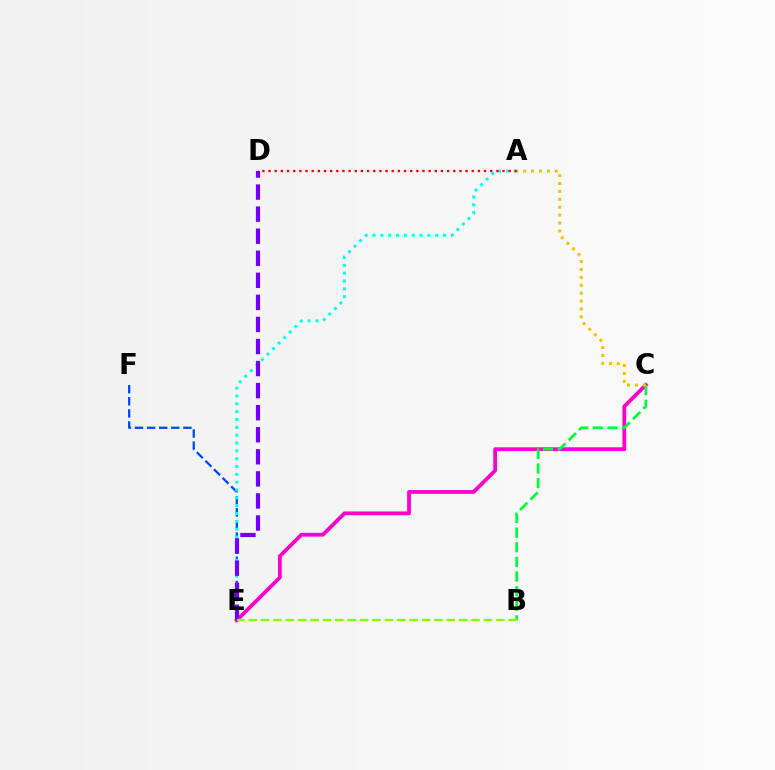{('E', 'F'): [{'color': '#004bff', 'line_style': 'dashed', 'thickness': 1.64}], ('C', 'E'): [{'color': '#ff00cf', 'line_style': 'solid', 'thickness': 2.72}], ('B', 'C'): [{'color': '#00ff39', 'line_style': 'dashed', 'thickness': 1.99}], ('A', 'E'): [{'color': '#00fff6', 'line_style': 'dotted', 'thickness': 2.13}], ('A', 'D'): [{'color': '#ff0000', 'line_style': 'dotted', 'thickness': 1.67}], ('D', 'E'): [{'color': '#7200ff', 'line_style': 'dashed', 'thickness': 3.0}], ('A', 'C'): [{'color': '#ffbd00', 'line_style': 'dotted', 'thickness': 2.15}], ('B', 'E'): [{'color': '#84ff00', 'line_style': 'dashed', 'thickness': 1.68}]}